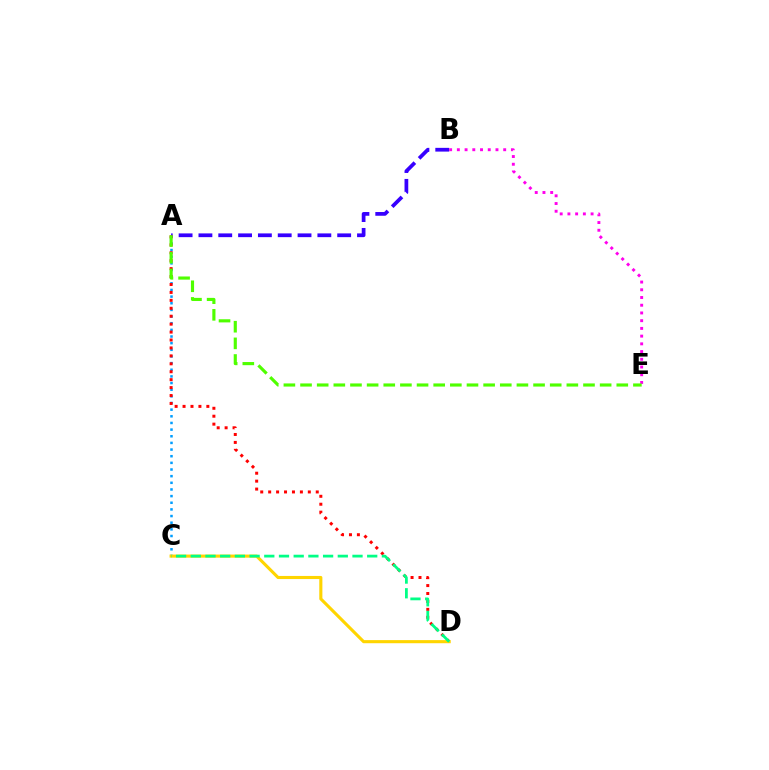{('A', 'B'): [{'color': '#3700ff', 'line_style': 'dashed', 'thickness': 2.69}], ('B', 'E'): [{'color': '#ff00ed', 'line_style': 'dotted', 'thickness': 2.1}], ('A', 'C'): [{'color': '#009eff', 'line_style': 'dotted', 'thickness': 1.81}], ('A', 'D'): [{'color': '#ff0000', 'line_style': 'dotted', 'thickness': 2.16}], ('C', 'D'): [{'color': '#ffd500', 'line_style': 'solid', 'thickness': 2.23}, {'color': '#00ff86', 'line_style': 'dashed', 'thickness': 2.0}], ('A', 'E'): [{'color': '#4fff00', 'line_style': 'dashed', 'thickness': 2.26}]}